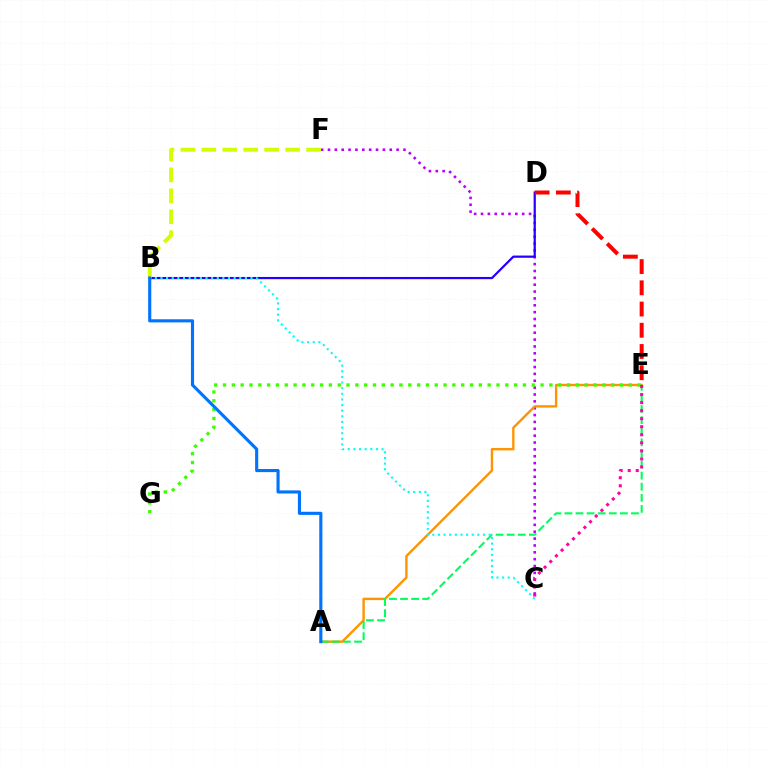{('C', 'F'): [{'color': '#b900ff', 'line_style': 'dotted', 'thickness': 1.86}], ('B', 'D'): [{'color': '#2500ff', 'line_style': 'solid', 'thickness': 1.6}], ('D', 'E'): [{'color': '#ff0000', 'line_style': 'dashed', 'thickness': 2.88}], ('A', 'E'): [{'color': '#ff9400', 'line_style': 'solid', 'thickness': 1.73}, {'color': '#00ff5c', 'line_style': 'dashed', 'thickness': 1.51}], ('B', 'F'): [{'color': '#d1ff00', 'line_style': 'dashed', 'thickness': 2.85}], ('E', 'G'): [{'color': '#3dff00', 'line_style': 'dotted', 'thickness': 2.4}], ('B', 'C'): [{'color': '#00fff6', 'line_style': 'dotted', 'thickness': 1.53}], ('C', 'E'): [{'color': '#ff00ac', 'line_style': 'dotted', 'thickness': 2.19}], ('A', 'B'): [{'color': '#0074ff', 'line_style': 'solid', 'thickness': 2.25}]}